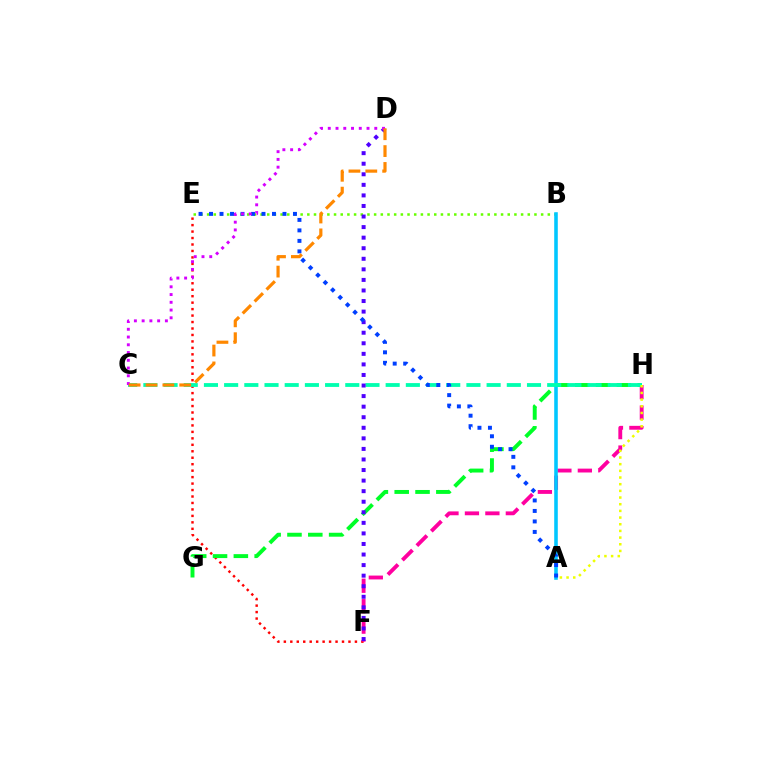{('E', 'F'): [{'color': '#ff0000', 'line_style': 'dotted', 'thickness': 1.76}], ('B', 'E'): [{'color': '#66ff00', 'line_style': 'dotted', 'thickness': 1.82}], ('G', 'H'): [{'color': '#00ff27', 'line_style': 'dashed', 'thickness': 2.83}], ('F', 'H'): [{'color': '#ff00a0', 'line_style': 'dashed', 'thickness': 2.78}], ('A', 'B'): [{'color': '#00c7ff', 'line_style': 'solid', 'thickness': 2.57}], ('C', 'H'): [{'color': '#00ffaf', 'line_style': 'dashed', 'thickness': 2.74}], ('D', 'F'): [{'color': '#4f00ff', 'line_style': 'dotted', 'thickness': 2.87}], ('A', 'E'): [{'color': '#003fff', 'line_style': 'dotted', 'thickness': 2.85}], ('A', 'H'): [{'color': '#eeff00', 'line_style': 'dotted', 'thickness': 1.81}], ('C', 'D'): [{'color': '#d600ff', 'line_style': 'dotted', 'thickness': 2.11}, {'color': '#ff8800', 'line_style': 'dashed', 'thickness': 2.29}]}